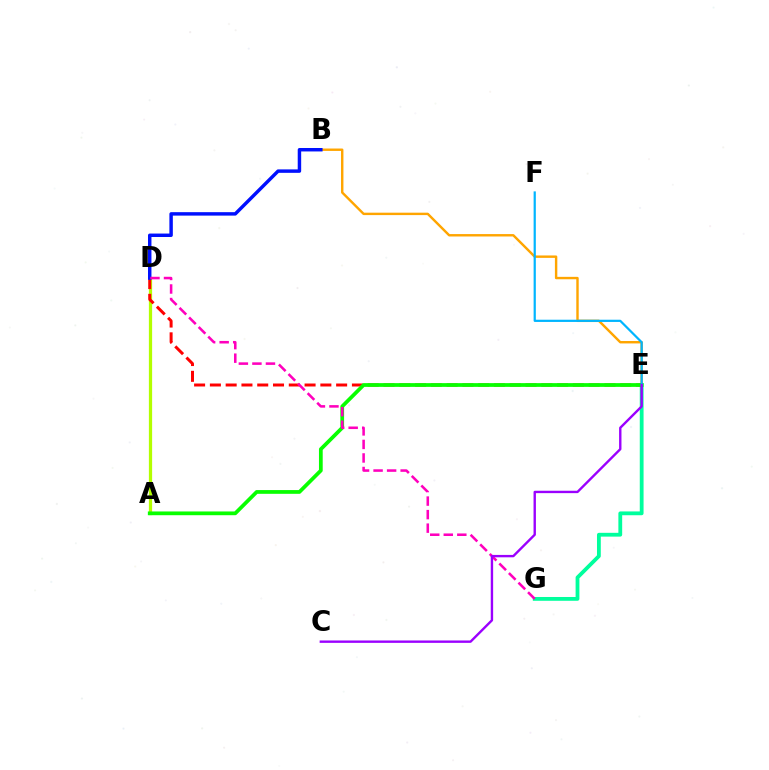{('B', 'E'): [{'color': '#ffa500', 'line_style': 'solid', 'thickness': 1.74}], ('A', 'D'): [{'color': '#b3ff00', 'line_style': 'solid', 'thickness': 2.34}], ('E', 'G'): [{'color': '#00ff9d', 'line_style': 'solid', 'thickness': 2.73}], ('D', 'E'): [{'color': '#ff0000', 'line_style': 'dashed', 'thickness': 2.14}], ('A', 'E'): [{'color': '#08ff00', 'line_style': 'solid', 'thickness': 2.7}], ('B', 'D'): [{'color': '#0010ff', 'line_style': 'solid', 'thickness': 2.49}], ('E', 'F'): [{'color': '#00b5ff', 'line_style': 'solid', 'thickness': 1.6}], ('D', 'G'): [{'color': '#ff00bd', 'line_style': 'dashed', 'thickness': 1.84}], ('C', 'E'): [{'color': '#9b00ff', 'line_style': 'solid', 'thickness': 1.72}]}